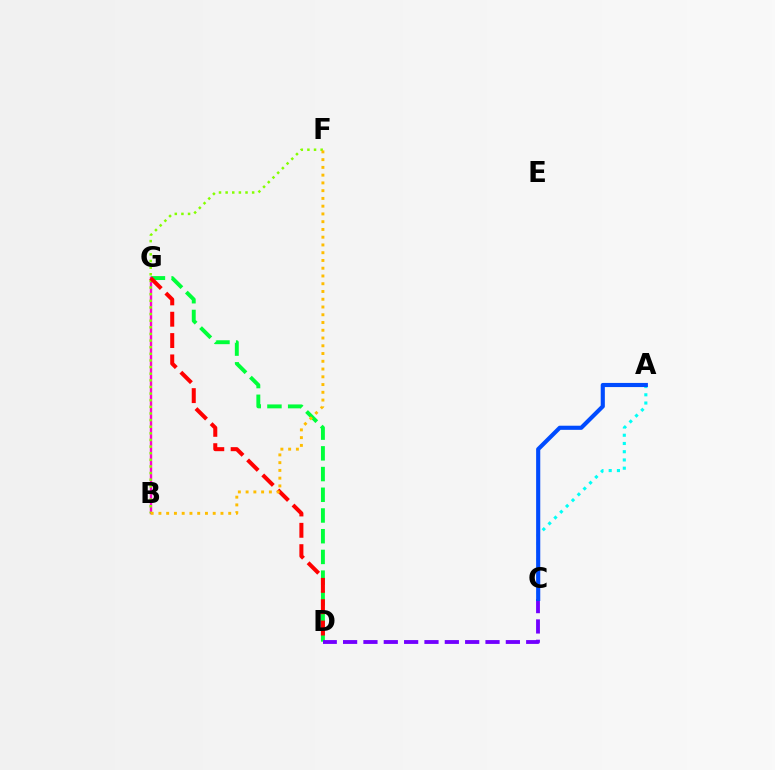{('D', 'G'): [{'color': '#00ff39', 'line_style': 'dashed', 'thickness': 2.81}, {'color': '#ff0000', 'line_style': 'dashed', 'thickness': 2.9}], ('B', 'G'): [{'color': '#ff00cf', 'line_style': 'solid', 'thickness': 1.72}], ('B', 'F'): [{'color': '#84ff00', 'line_style': 'dotted', 'thickness': 1.8}, {'color': '#ffbd00', 'line_style': 'dotted', 'thickness': 2.11}], ('C', 'D'): [{'color': '#7200ff', 'line_style': 'dashed', 'thickness': 2.76}], ('A', 'C'): [{'color': '#00fff6', 'line_style': 'dotted', 'thickness': 2.24}, {'color': '#004bff', 'line_style': 'solid', 'thickness': 2.97}]}